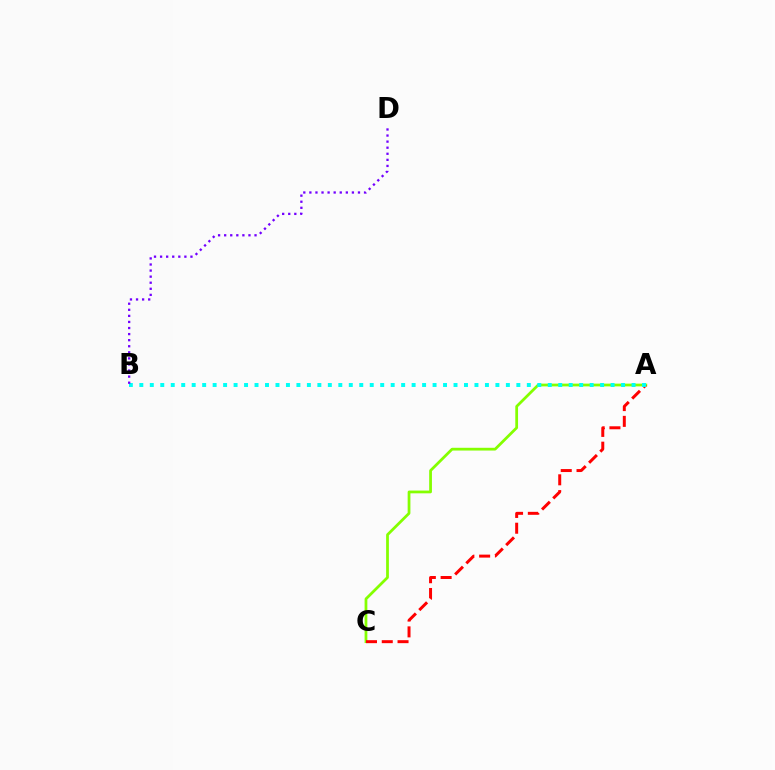{('A', 'C'): [{'color': '#84ff00', 'line_style': 'solid', 'thickness': 1.99}, {'color': '#ff0000', 'line_style': 'dashed', 'thickness': 2.14}], ('A', 'B'): [{'color': '#00fff6', 'line_style': 'dotted', 'thickness': 2.85}], ('B', 'D'): [{'color': '#7200ff', 'line_style': 'dotted', 'thickness': 1.65}]}